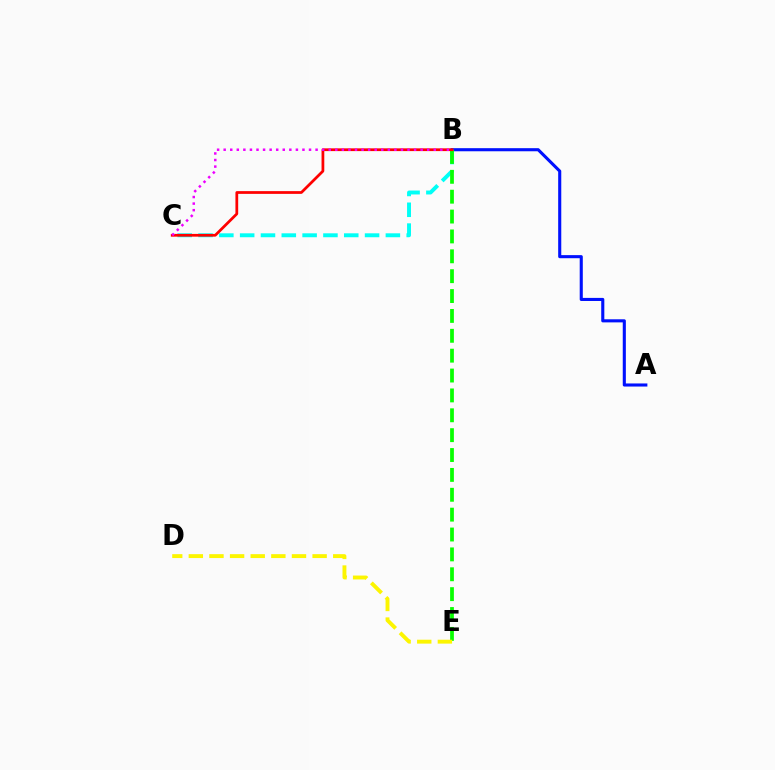{('A', 'B'): [{'color': '#0010ff', 'line_style': 'solid', 'thickness': 2.23}], ('B', 'C'): [{'color': '#00fff6', 'line_style': 'dashed', 'thickness': 2.83}, {'color': '#ff0000', 'line_style': 'solid', 'thickness': 1.98}, {'color': '#ee00ff', 'line_style': 'dotted', 'thickness': 1.78}], ('B', 'E'): [{'color': '#08ff00', 'line_style': 'dashed', 'thickness': 2.7}], ('D', 'E'): [{'color': '#fcf500', 'line_style': 'dashed', 'thickness': 2.8}]}